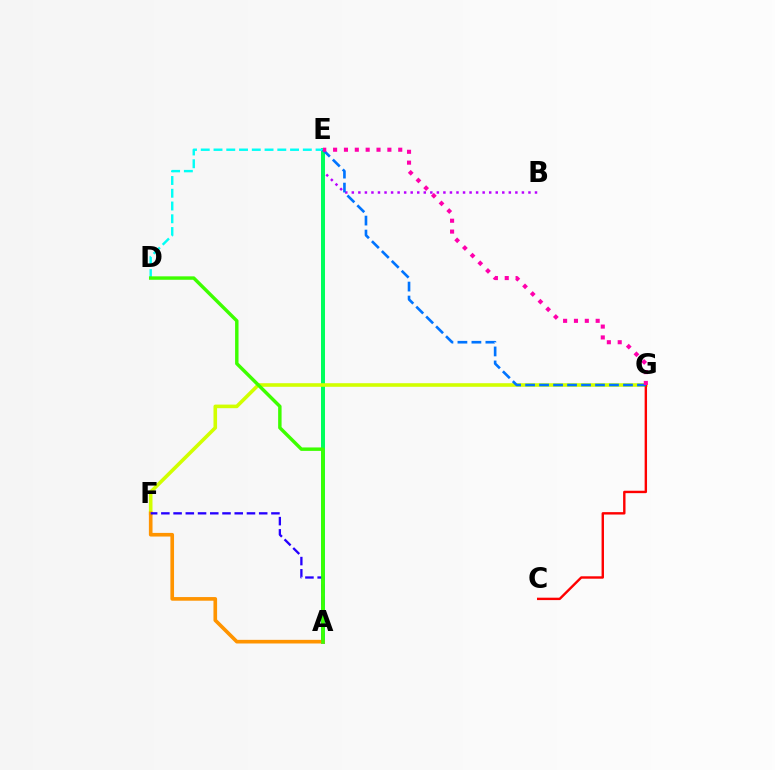{('B', 'E'): [{'color': '#b900ff', 'line_style': 'dotted', 'thickness': 1.78}], ('A', 'E'): [{'color': '#00ff5c', 'line_style': 'solid', 'thickness': 2.87}], ('D', 'E'): [{'color': '#00fff6', 'line_style': 'dashed', 'thickness': 1.73}], ('F', 'G'): [{'color': '#d1ff00', 'line_style': 'solid', 'thickness': 2.59}], ('C', 'G'): [{'color': '#ff0000', 'line_style': 'solid', 'thickness': 1.73}], ('A', 'F'): [{'color': '#ff9400', 'line_style': 'solid', 'thickness': 2.62}, {'color': '#2500ff', 'line_style': 'dashed', 'thickness': 1.66}], ('E', 'G'): [{'color': '#0074ff', 'line_style': 'dashed', 'thickness': 1.9}, {'color': '#ff00ac', 'line_style': 'dotted', 'thickness': 2.95}], ('A', 'D'): [{'color': '#3dff00', 'line_style': 'solid', 'thickness': 2.47}]}